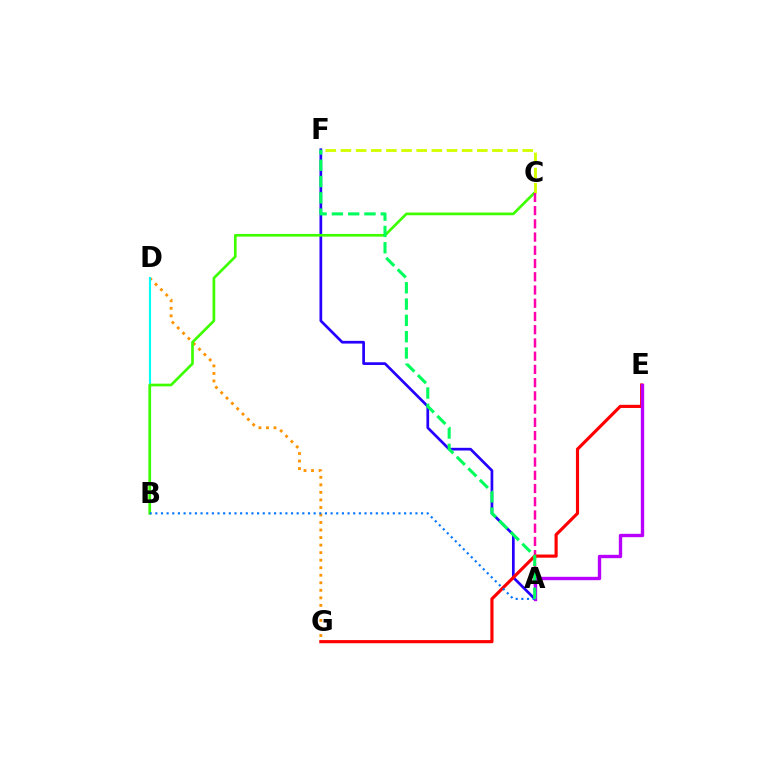{('D', 'G'): [{'color': '#ff9400', 'line_style': 'dotted', 'thickness': 2.05}], ('B', 'D'): [{'color': '#00fff6', 'line_style': 'solid', 'thickness': 1.51}], ('A', 'F'): [{'color': '#2500ff', 'line_style': 'solid', 'thickness': 1.95}, {'color': '#00ff5c', 'line_style': 'dashed', 'thickness': 2.21}], ('B', 'C'): [{'color': '#3dff00', 'line_style': 'solid', 'thickness': 1.93}], ('C', 'F'): [{'color': '#d1ff00', 'line_style': 'dashed', 'thickness': 2.06}], ('A', 'C'): [{'color': '#ff00ac', 'line_style': 'dashed', 'thickness': 1.8}], ('E', 'G'): [{'color': '#ff0000', 'line_style': 'solid', 'thickness': 2.27}], ('A', 'E'): [{'color': '#b900ff', 'line_style': 'solid', 'thickness': 2.43}], ('A', 'B'): [{'color': '#0074ff', 'line_style': 'dotted', 'thickness': 1.54}]}